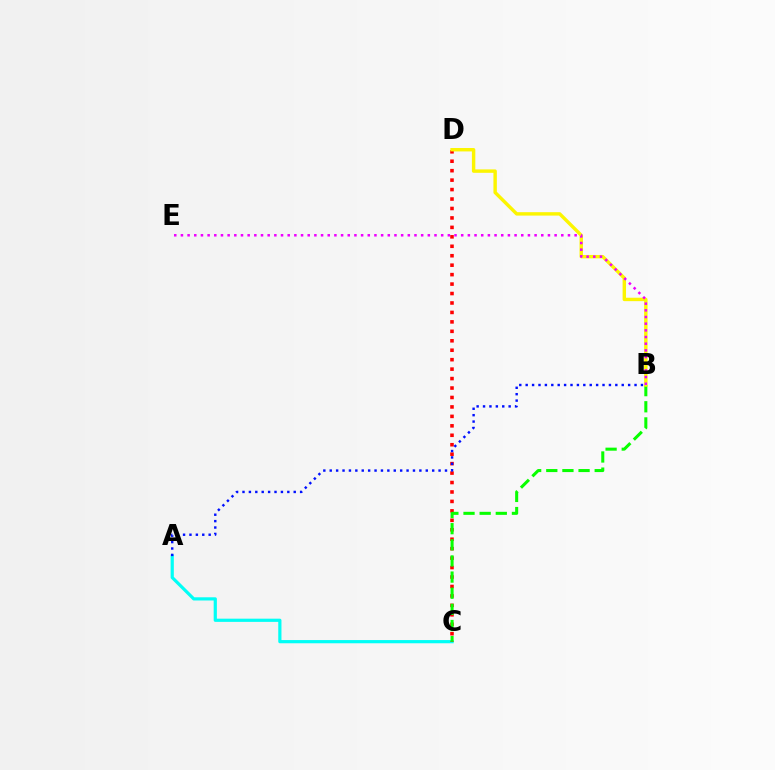{('A', 'C'): [{'color': '#00fff6', 'line_style': 'solid', 'thickness': 2.3}], ('C', 'D'): [{'color': '#ff0000', 'line_style': 'dotted', 'thickness': 2.57}], ('B', 'C'): [{'color': '#08ff00', 'line_style': 'dashed', 'thickness': 2.19}], ('B', 'D'): [{'color': '#fcf500', 'line_style': 'solid', 'thickness': 2.46}], ('B', 'E'): [{'color': '#ee00ff', 'line_style': 'dotted', 'thickness': 1.81}], ('A', 'B'): [{'color': '#0010ff', 'line_style': 'dotted', 'thickness': 1.74}]}